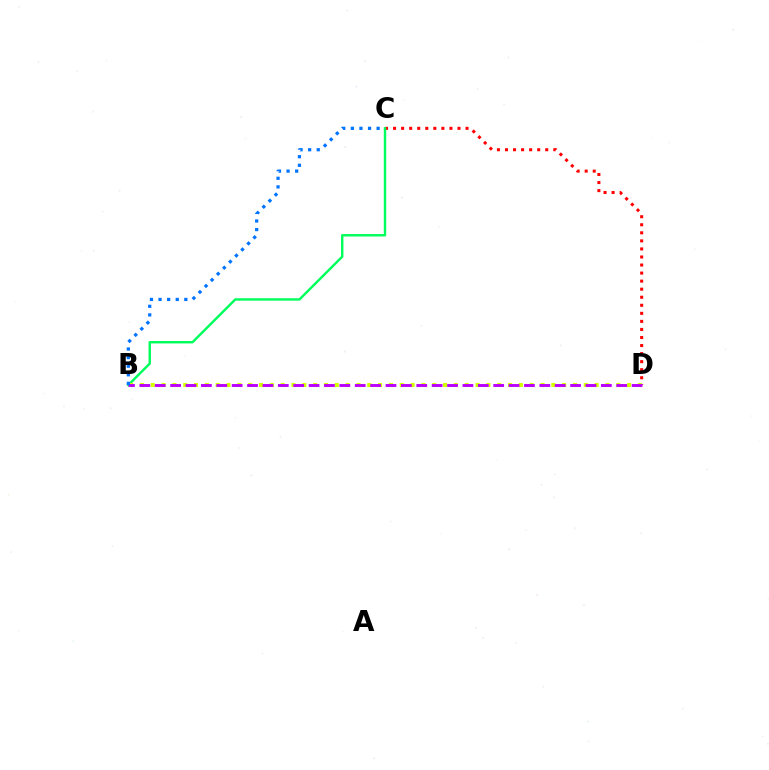{('C', 'D'): [{'color': '#ff0000', 'line_style': 'dotted', 'thickness': 2.19}], ('B', 'C'): [{'color': '#00ff5c', 'line_style': 'solid', 'thickness': 1.74}, {'color': '#0074ff', 'line_style': 'dotted', 'thickness': 2.33}], ('B', 'D'): [{'color': '#d1ff00', 'line_style': 'dotted', 'thickness': 2.94}, {'color': '#b900ff', 'line_style': 'dashed', 'thickness': 2.09}]}